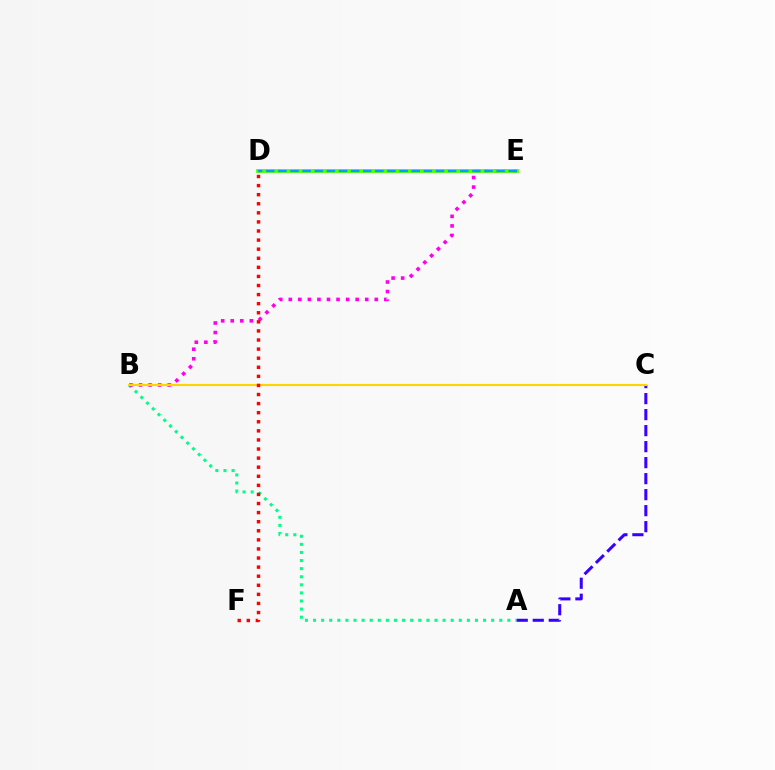{('A', 'B'): [{'color': '#00ff86', 'line_style': 'dotted', 'thickness': 2.2}], ('B', 'E'): [{'color': '#ff00ed', 'line_style': 'dotted', 'thickness': 2.6}], ('A', 'C'): [{'color': '#3700ff', 'line_style': 'dashed', 'thickness': 2.17}], ('B', 'C'): [{'color': '#ffd500', 'line_style': 'solid', 'thickness': 1.55}], ('D', 'E'): [{'color': '#4fff00', 'line_style': 'solid', 'thickness': 2.75}, {'color': '#009eff', 'line_style': 'dashed', 'thickness': 1.65}], ('D', 'F'): [{'color': '#ff0000', 'line_style': 'dotted', 'thickness': 2.47}]}